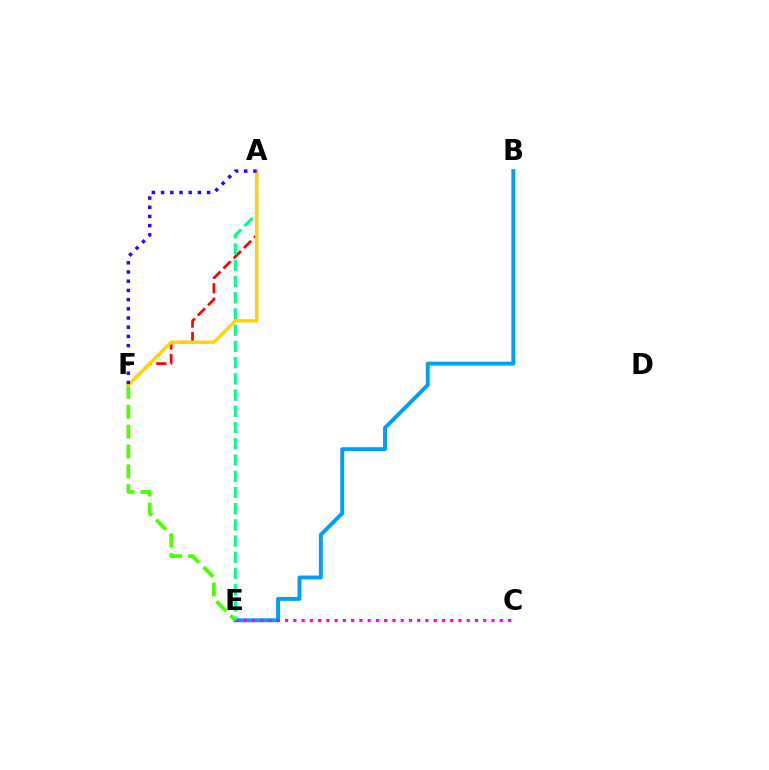{('A', 'F'): [{'color': '#ff0000', 'line_style': 'dashed', 'thickness': 1.96}, {'color': '#ffd500', 'line_style': 'solid', 'thickness': 2.47}, {'color': '#3700ff', 'line_style': 'dotted', 'thickness': 2.5}], ('B', 'E'): [{'color': '#009eff', 'line_style': 'solid', 'thickness': 2.82}], ('E', 'F'): [{'color': '#4fff00', 'line_style': 'dashed', 'thickness': 2.7}], ('C', 'E'): [{'color': '#ff00ed', 'line_style': 'dotted', 'thickness': 2.24}], ('A', 'E'): [{'color': '#00ff86', 'line_style': 'dashed', 'thickness': 2.2}]}